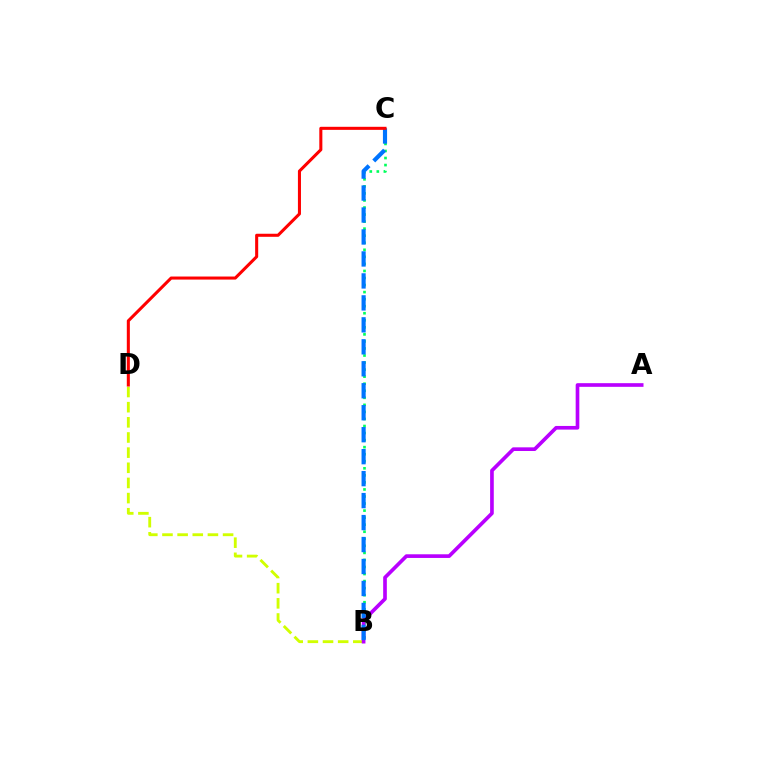{('B', 'C'): [{'color': '#00ff5c', 'line_style': 'dotted', 'thickness': 1.92}, {'color': '#0074ff', 'line_style': 'dashed', 'thickness': 2.98}], ('B', 'D'): [{'color': '#d1ff00', 'line_style': 'dashed', 'thickness': 2.06}], ('A', 'B'): [{'color': '#b900ff', 'line_style': 'solid', 'thickness': 2.63}], ('C', 'D'): [{'color': '#ff0000', 'line_style': 'solid', 'thickness': 2.2}]}